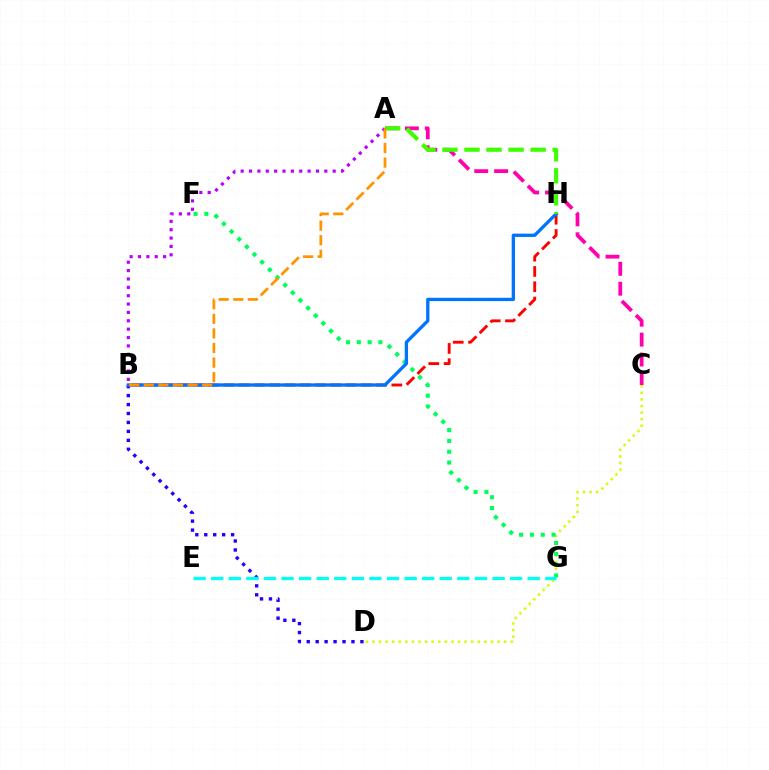{('C', 'D'): [{'color': '#d1ff00', 'line_style': 'dotted', 'thickness': 1.79}], ('B', 'H'): [{'color': '#ff0000', 'line_style': 'dashed', 'thickness': 2.07}, {'color': '#0074ff', 'line_style': 'solid', 'thickness': 2.38}], ('F', 'G'): [{'color': '#00ff5c', 'line_style': 'dotted', 'thickness': 2.94}], ('A', 'C'): [{'color': '#ff00ac', 'line_style': 'dashed', 'thickness': 2.71}], ('B', 'D'): [{'color': '#2500ff', 'line_style': 'dotted', 'thickness': 2.43}], ('E', 'G'): [{'color': '#00fff6', 'line_style': 'dashed', 'thickness': 2.39}], ('A', 'B'): [{'color': '#b900ff', 'line_style': 'dotted', 'thickness': 2.27}, {'color': '#ff9400', 'line_style': 'dashed', 'thickness': 1.98}], ('A', 'H'): [{'color': '#3dff00', 'line_style': 'dashed', 'thickness': 2.99}]}